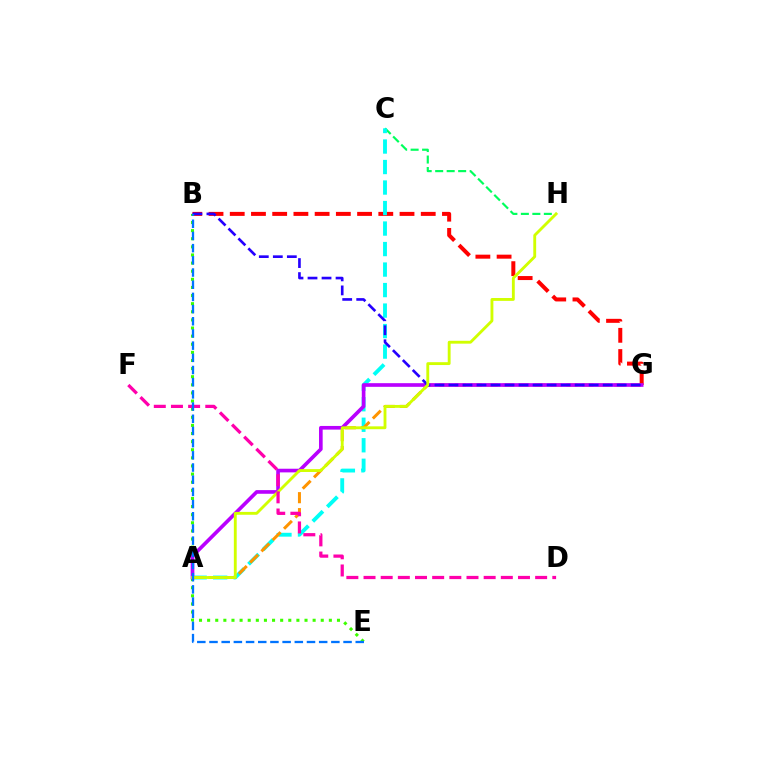{('B', 'G'): [{'color': '#ff0000', 'line_style': 'dashed', 'thickness': 2.88}, {'color': '#2500ff', 'line_style': 'dashed', 'thickness': 1.9}], ('C', 'H'): [{'color': '#00ff5c', 'line_style': 'dashed', 'thickness': 1.56}], ('A', 'C'): [{'color': '#00fff6', 'line_style': 'dashed', 'thickness': 2.79}], ('A', 'G'): [{'color': '#ff9400', 'line_style': 'dashed', 'thickness': 2.17}, {'color': '#b900ff', 'line_style': 'solid', 'thickness': 2.63}], ('B', 'E'): [{'color': '#3dff00', 'line_style': 'dotted', 'thickness': 2.2}, {'color': '#0074ff', 'line_style': 'dashed', 'thickness': 1.66}], ('A', 'H'): [{'color': '#d1ff00', 'line_style': 'solid', 'thickness': 2.06}], ('D', 'F'): [{'color': '#ff00ac', 'line_style': 'dashed', 'thickness': 2.33}]}